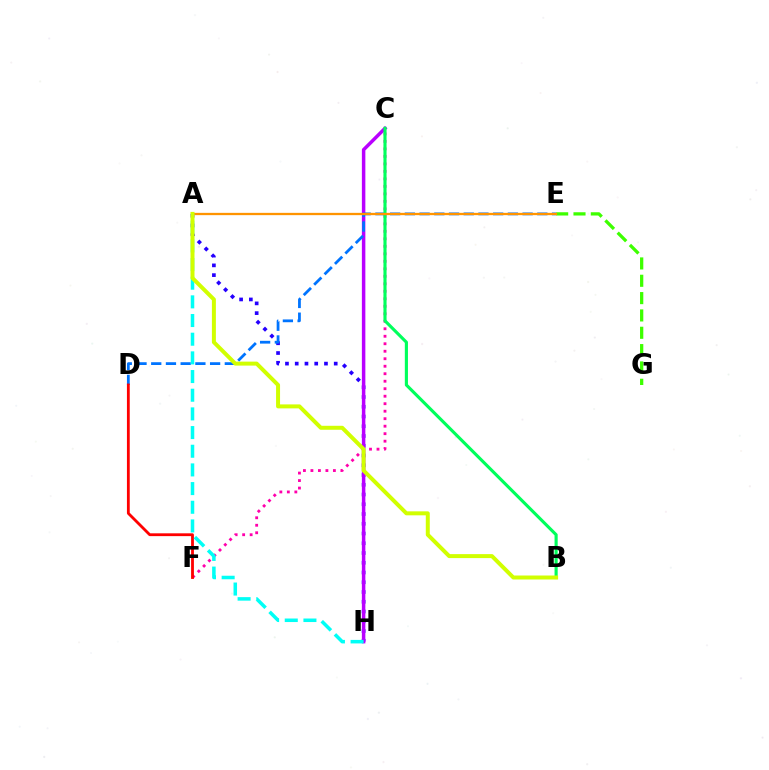{('A', 'H'): [{'color': '#2500ff', 'line_style': 'dotted', 'thickness': 2.65}, {'color': '#00fff6', 'line_style': 'dashed', 'thickness': 2.54}], ('C', 'H'): [{'color': '#b900ff', 'line_style': 'solid', 'thickness': 2.51}], ('D', 'E'): [{'color': '#0074ff', 'line_style': 'dashed', 'thickness': 2.0}], ('C', 'F'): [{'color': '#ff00ac', 'line_style': 'dotted', 'thickness': 2.04}], ('D', 'F'): [{'color': '#ff0000', 'line_style': 'solid', 'thickness': 2.02}], ('B', 'C'): [{'color': '#00ff5c', 'line_style': 'solid', 'thickness': 2.25}], ('E', 'G'): [{'color': '#3dff00', 'line_style': 'dashed', 'thickness': 2.35}], ('A', 'E'): [{'color': '#ff9400', 'line_style': 'solid', 'thickness': 1.65}], ('A', 'B'): [{'color': '#d1ff00', 'line_style': 'solid', 'thickness': 2.87}]}